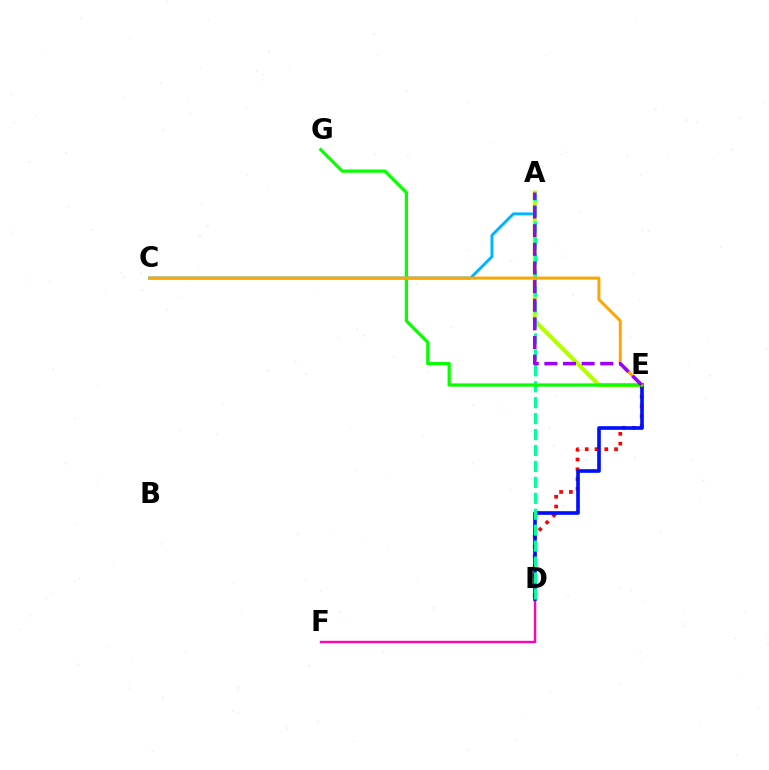{('D', 'E'): [{'color': '#ff0000', 'line_style': 'dotted', 'thickness': 2.66}, {'color': '#0010ff', 'line_style': 'solid', 'thickness': 2.62}], ('A', 'C'): [{'color': '#00b5ff', 'line_style': 'solid', 'thickness': 2.11}], ('A', 'E'): [{'color': '#b3ff00', 'line_style': 'solid', 'thickness': 2.86}, {'color': '#9b00ff', 'line_style': 'dashed', 'thickness': 2.53}], ('D', 'F'): [{'color': '#ff00bd', 'line_style': 'solid', 'thickness': 1.72}], ('A', 'D'): [{'color': '#00ff9d', 'line_style': 'dashed', 'thickness': 2.17}], ('E', 'G'): [{'color': '#08ff00', 'line_style': 'solid', 'thickness': 2.32}], ('C', 'E'): [{'color': '#ffa500', 'line_style': 'solid', 'thickness': 2.13}]}